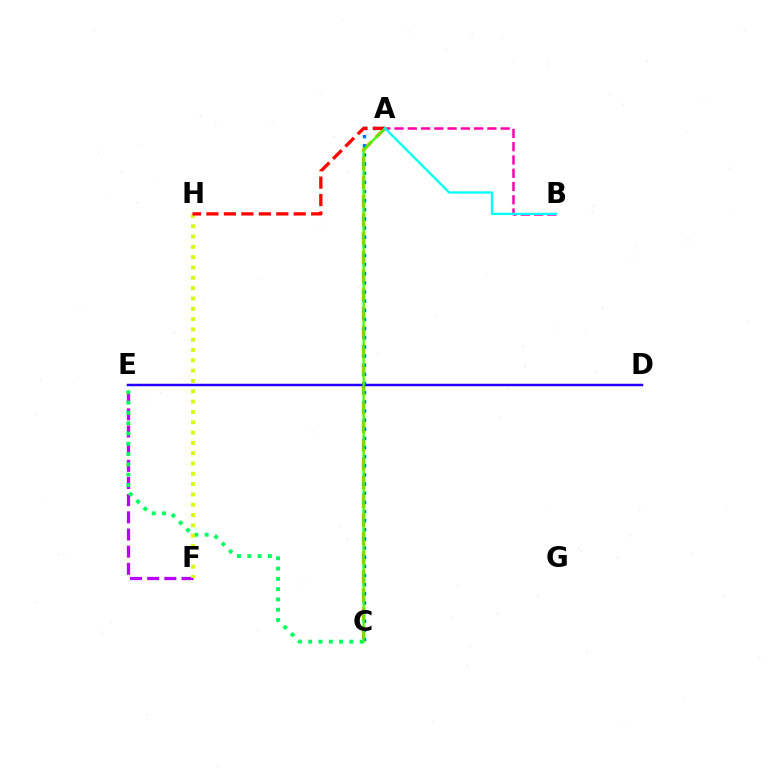{('E', 'F'): [{'color': '#b900ff', 'line_style': 'dashed', 'thickness': 2.33}], ('A', 'C'): [{'color': '#ff9400', 'line_style': 'dashed', 'thickness': 2.55}, {'color': '#0074ff', 'line_style': 'dotted', 'thickness': 2.48}, {'color': '#3dff00', 'line_style': 'solid', 'thickness': 1.61}], ('C', 'E'): [{'color': '#00ff5c', 'line_style': 'dotted', 'thickness': 2.8}], ('D', 'E'): [{'color': '#2500ff', 'line_style': 'solid', 'thickness': 1.79}], ('A', 'B'): [{'color': '#ff00ac', 'line_style': 'dashed', 'thickness': 1.8}, {'color': '#00fff6', 'line_style': 'solid', 'thickness': 1.64}], ('F', 'H'): [{'color': '#d1ff00', 'line_style': 'dotted', 'thickness': 2.8}], ('A', 'H'): [{'color': '#ff0000', 'line_style': 'dashed', 'thickness': 2.37}]}